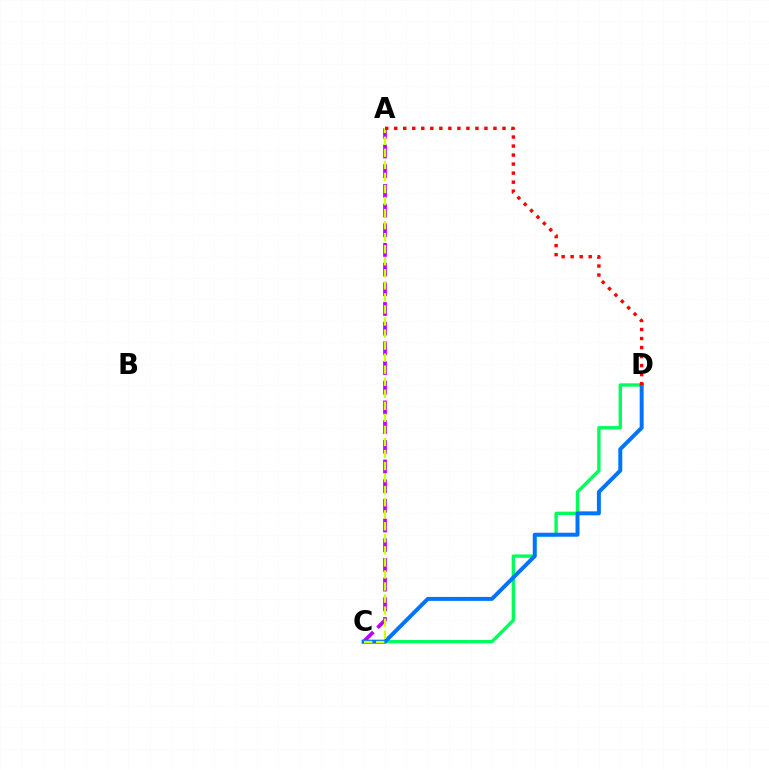{('A', 'C'): [{'color': '#b900ff', 'line_style': 'dashed', 'thickness': 2.67}, {'color': '#d1ff00', 'line_style': 'dashed', 'thickness': 1.64}], ('C', 'D'): [{'color': '#00ff5c', 'line_style': 'solid', 'thickness': 2.42}, {'color': '#0074ff', 'line_style': 'solid', 'thickness': 2.86}], ('A', 'D'): [{'color': '#ff0000', 'line_style': 'dotted', 'thickness': 2.45}]}